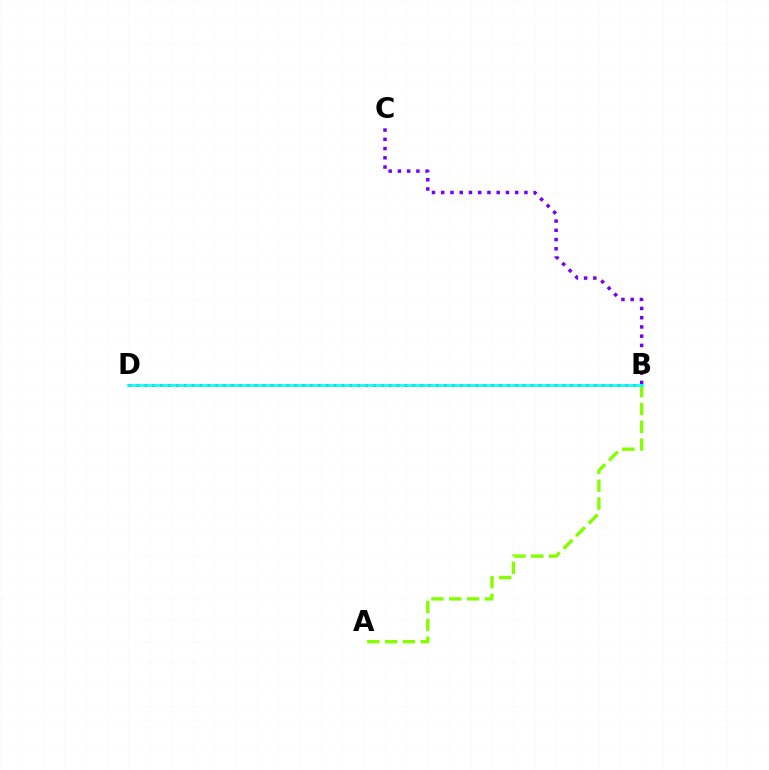{('B', 'D'): [{'color': '#ff0000', 'line_style': 'dotted', 'thickness': 2.14}, {'color': '#00fff6', 'line_style': 'solid', 'thickness': 1.88}], ('A', 'B'): [{'color': '#84ff00', 'line_style': 'dashed', 'thickness': 2.42}], ('B', 'C'): [{'color': '#7200ff', 'line_style': 'dotted', 'thickness': 2.51}]}